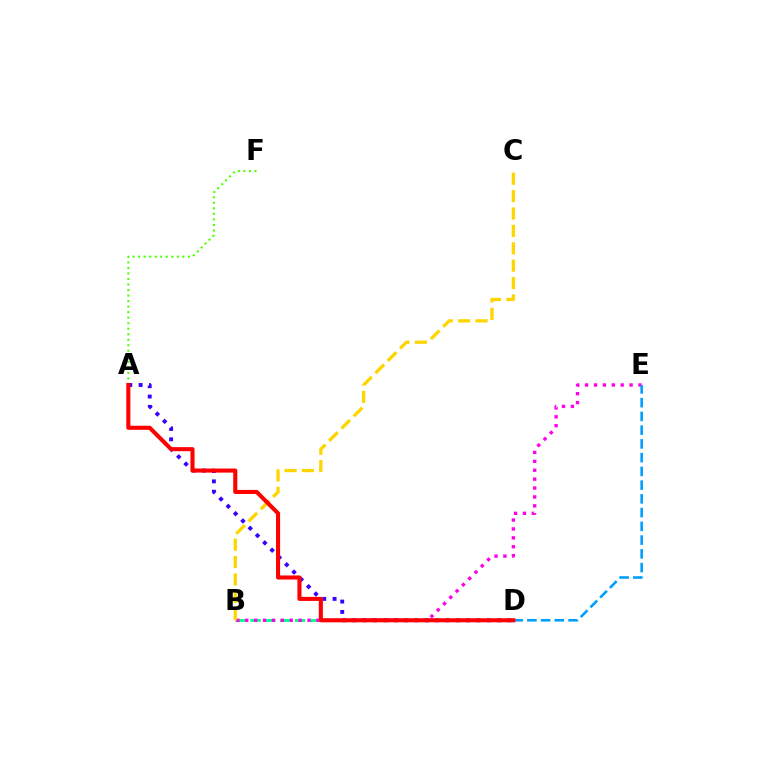{('B', 'D'): [{'color': '#00ff86', 'line_style': 'dashed', 'thickness': 2.02}], ('A', 'F'): [{'color': '#4fff00', 'line_style': 'dotted', 'thickness': 1.5}], ('A', 'D'): [{'color': '#3700ff', 'line_style': 'dotted', 'thickness': 2.81}, {'color': '#ff0000', 'line_style': 'solid', 'thickness': 2.93}], ('B', 'E'): [{'color': '#ff00ed', 'line_style': 'dotted', 'thickness': 2.42}], ('B', 'C'): [{'color': '#ffd500', 'line_style': 'dashed', 'thickness': 2.36}], ('D', 'E'): [{'color': '#009eff', 'line_style': 'dashed', 'thickness': 1.87}]}